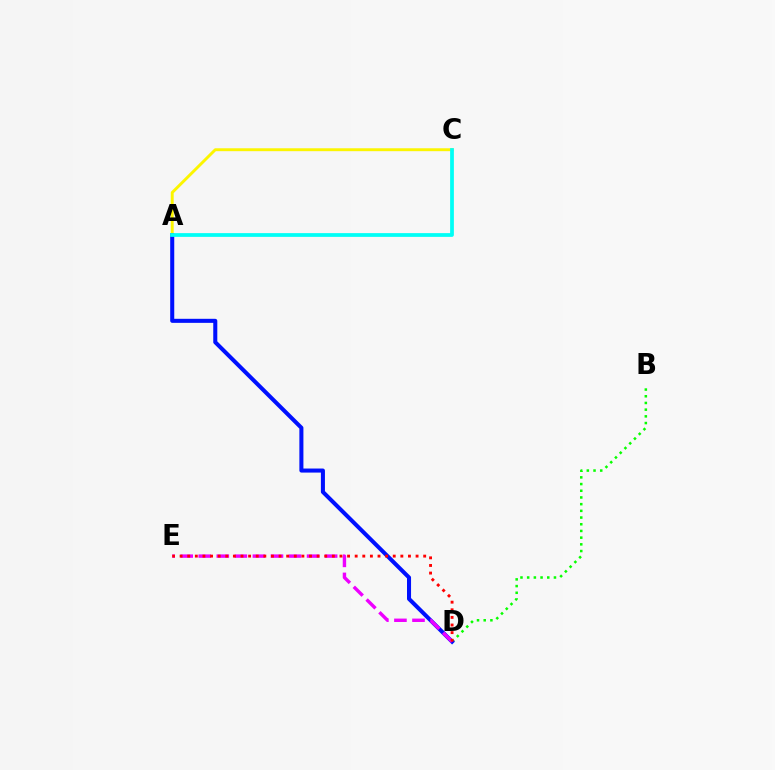{('B', 'D'): [{'color': '#08ff00', 'line_style': 'dotted', 'thickness': 1.82}], ('A', 'C'): [{'color': '#fcf500', 'line_style': 'solid', 'thickness': 2.1}, {'color': '#00fff6', 'line_style': 'solid', 'thickness': 2.69}], ('A', 'D'): [{'color': '#0010ff', 'line_style': 'solid', 'thickness': 2.91}], ('D', 'E'): [{'color': '#ee00ff', 'line_style': 'dashed', 'thickness': 2.45}, {'color': '#ff0000', 'line_style': 'dotted', 'thickness': 2.07}]}